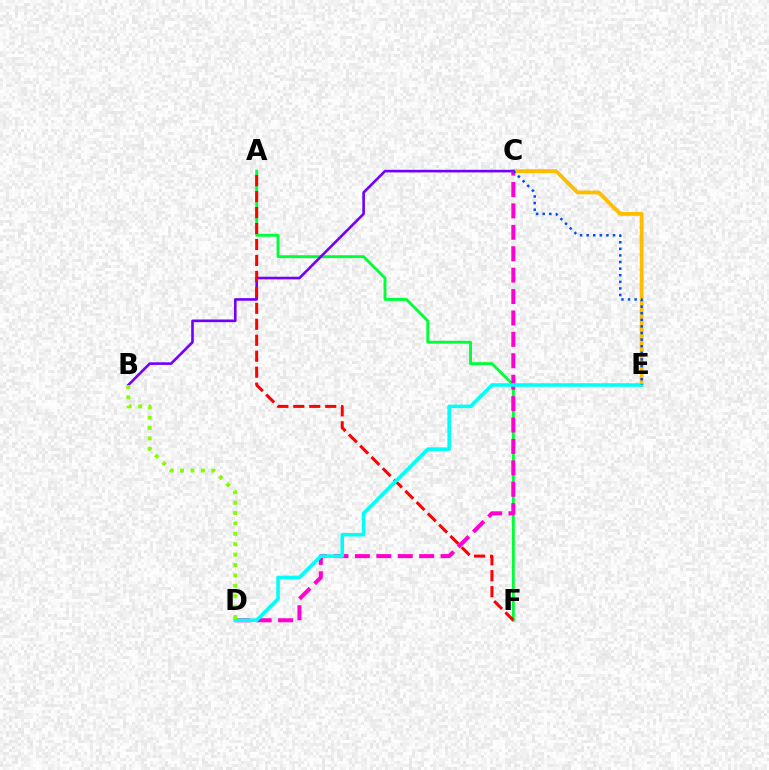{('A', 'F'): [{'color': '#00ff39', 'line_style': 'solid', 'thickness': 2.08}, {'color': '#ff0000', 'line_style': 'dashed', 'thickness': 2.17}], ('C', 'E'): [{'color': '#ffbd00', 'line_style': 'solid', 'thickness': 2.75}, {'color': '#004bff', 'line_style': 'dotted', 'thickness': 1.79}], ('B', 'C'): [{'color': '#7200ff', 'line_style': 'solid', 'thickness': 1.89}], ('C', 'D'): [{'color': '#ff00cf', 'line_style': 'dashed', 'thickness': 2.91}], ('D', 'E'): [{'color': '#00fff6', 'line_style': 'solid', 'thickness': 2.57}], ('B', 'D'): [{'color': '#84ff00', 'line_style': 'dotted', 'thickness': 2.83}]}